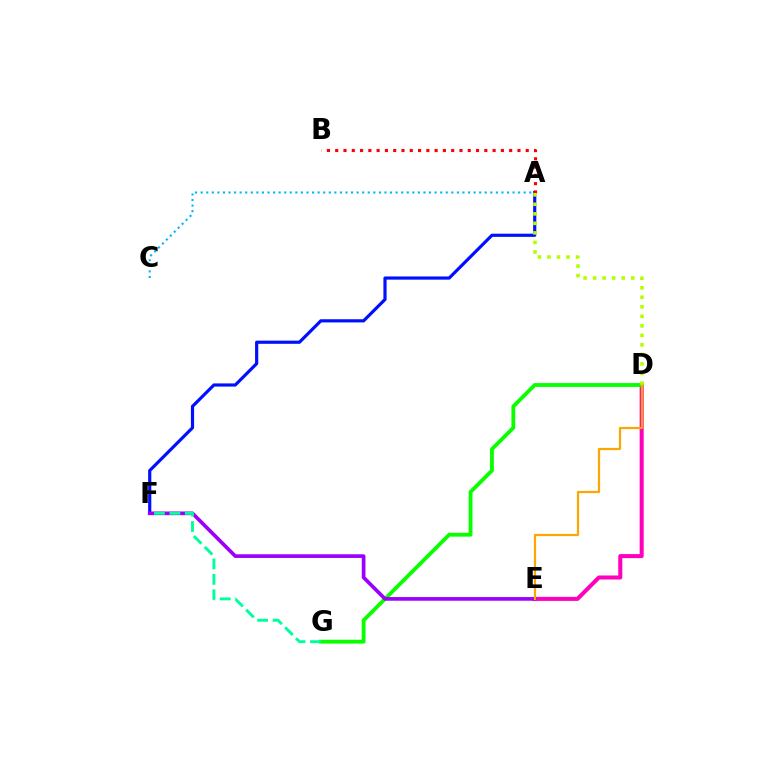{('D', 'E'): [{'color': '#ff00bd', 'line_style': 'solid', 'thickness': 2.91}, {'color': '#ffa500', 'line_style': 'solid', 'thickness': 1.59}], ('A', 'F'): [{'color': '#0010ff', 'line_style': 'solid', 'thickness': 2.29}], ('D', 'G'): [{'color': '#08ff00', 'line_style': 'solid', 'thickness': 2.75}], ('A', 'C'): [{'color': '#00b5ff', 'line_style': 'dotted', 'thickness': 1.51}], ('E', 'F'): [{'color': '#9b00ff', 'line_style': 'solid', 'thickness': 2.64}], ('A', 'B'): [{'color': '#ff0000', 'line_style': 'dotted', 'thickness': 2.25}], ('A', 'D'): [{'color': '#b3ff00', 'line_style': 'dotted', 'thickness': 2.59}], ('F', 'G'): [{'color': '#00ff9d', 'line_style': 'dashed', 'thickness': 2.1}]}